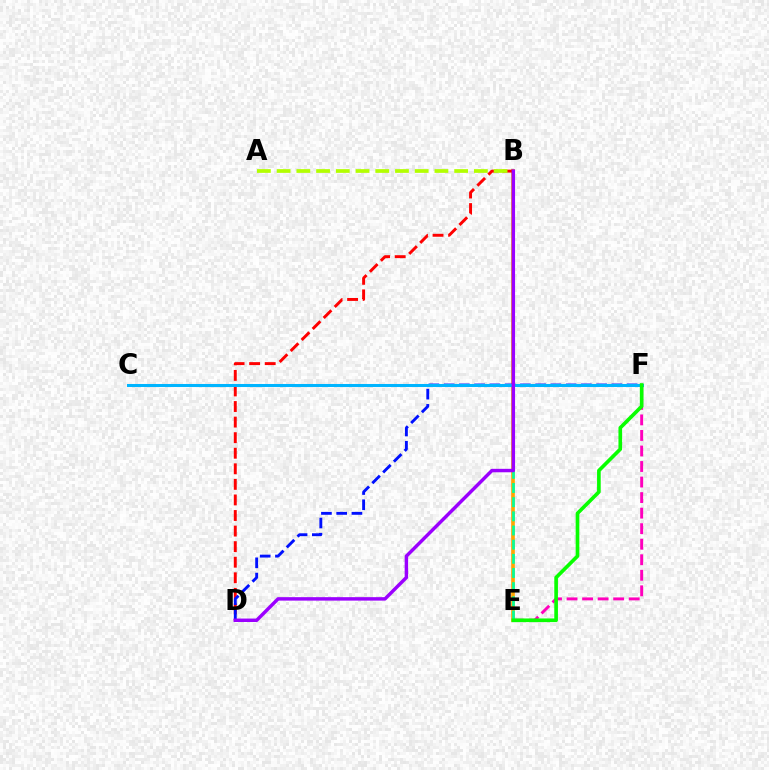{('B', 'E'): [{'color': '#ffa500', 'line_style': 'solid', 'thickness': 2.62}, {'color': '#00ff9d', 'line_style': 'dashed', 'thickness': 1.92}], ('B', 'D'): [{'color': '#ff0000', 'line_style': 'dashed', 'thickness': 2.11}, {'color': '#9b00ff', 'line_style': 'solid', 'thickness': 2.49}], ('E', 'F'): [{'color': '#ff00bd', 'line_style': 'dashed', 'thickness': 2.11}, {'color': '#08ff00', 'line_style': 'solid', 'thickness': 2.63}], ('D', 'F'): [{'color': '#0010ff', 'line_style': 'dashed', 'thickness': 2.07}], ('C', 'F'): [{'color': '#00b5ff', 'line_style': 'solid', 'thickness': 2.19}], ('A', 'B'): [{'color': '#b3ff00', 'line_style': 'dashed', 'thickness': 2.68}]}